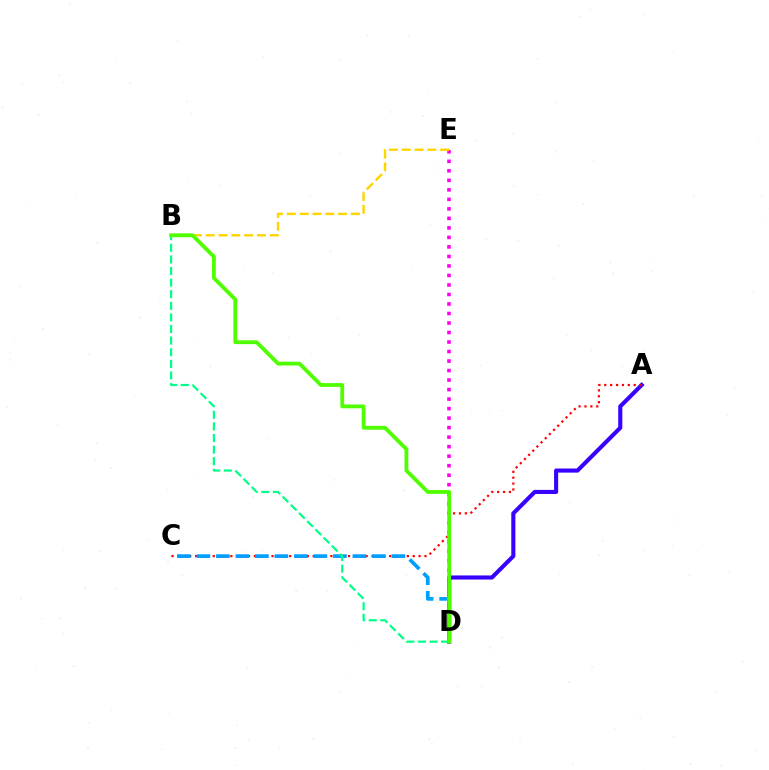{('D', 'E'): [{'color': '#ff00ed', 'line_style': 'dotted', 'thickness': 2.58}], ('A', 'D'): [{'color': '#3700ff', 'line_style': 'solid', 'thickness': 2.95}], ('A', 'C'): [{'color': '#ff0000', 'line_style': 'dotted', 'thickness': 1.6}], ('B', 'E'): [{'color': '#ffd500', 'line_style': 'dashed', 'thickness': 1.74}], ('C', 'D'): [{'color': '#009eff', 'line_style': 'dashed', 'thickness': 2.65}], ('B', 'D'): [{'color': '#00ff86', 'line_style': 'dashed', 'thickness': 1.58}, {'color': '#4fff00', 'line_style': 'solid', 'thickness': 2.75}]}